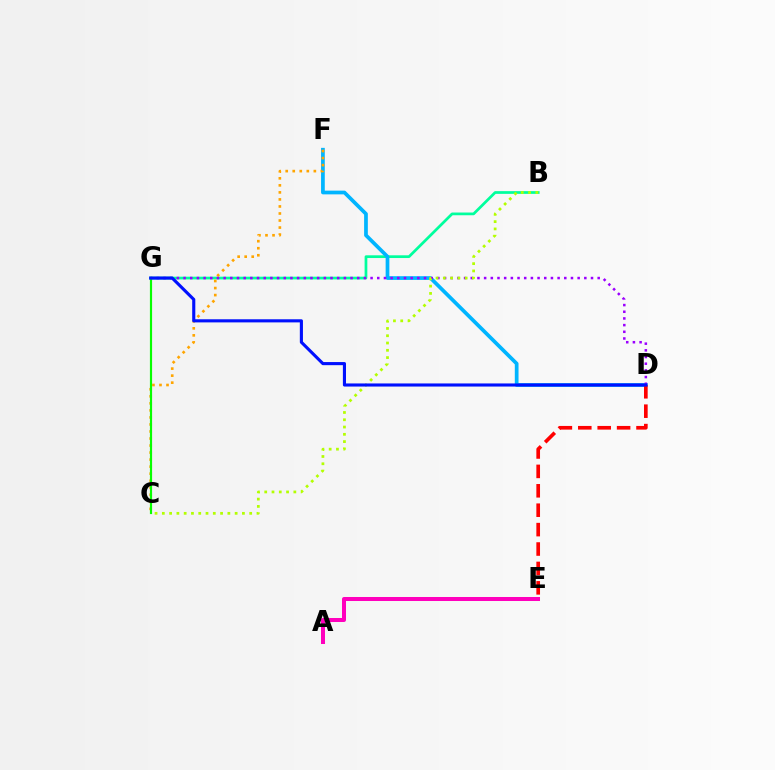{('B', 'G'): [{'color': '#00ff9d', 'line_style': 'solid', 'thickness': 1.97}], ('D', 'F'): [{'color': '#00b5ff', 'line_style': 'solid', 'thickness': 2.68}], ('C', 'F'): [{'color': '#ffa500', 'line_style': 'dotted', 'thickness': 1.91}], ('D', 'E'): [{'color': '#ff0000', 'line_style': 'dashed', 'thickness': 2.64}], ('D', 'G'): [{'color': '#9b00ff', 'line_style': 'dotted', 'thickness': 1.81}, {'color': '#0010ff', 'line_style': 'solid', 'thickness': 2.24}], ('B', 'C'): [{'color': '#b3ff00', 'line_style': 'dotted', 'thickness': 1.98}], ('C', 'G'): [{'color': '#08ff00', 'line_style': 'solid', 'thickness': 1.57}], ('A', 'E'): [{'color': '#ff00bd', 'line_style': 'solid', 'thickness': 2.88}]}